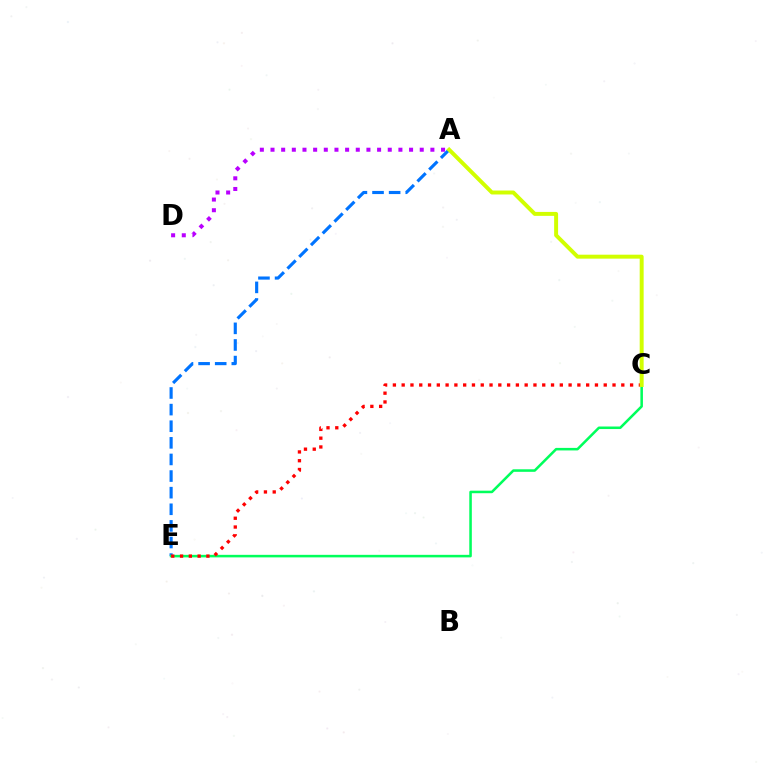{('A', 'E'): [{'color': '#0074ff', 'line_style': 'dashed', 'thickness': 2.26}], ('C', 'E'): [{'color': '#00ff5c', 'line_style': 'solid', 'thickness': 1.83}, {'color': '#ff0000', 'line_style': 'dotted', 'thickness': 2.39}], ('A', 'D'): [{'color': '#b900ff', 'line_style': 'dotted', 'thickness': 2.9}], ('A', 'C'): [{'color': '#d1ff00', 'line_style': 'solid', 'thickness': 2.85}]}